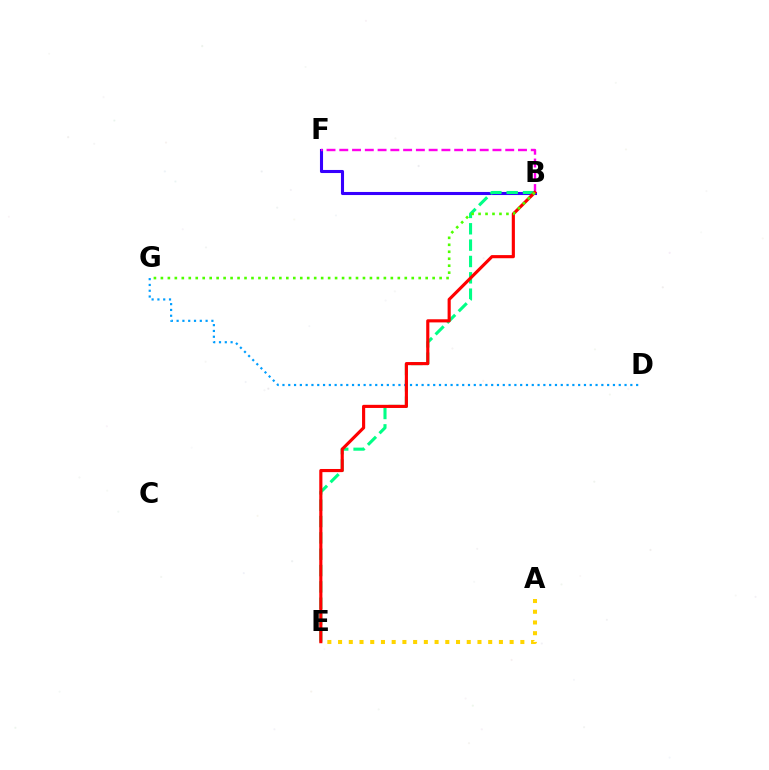{('B', 'F'): [{'color': '#3700ff', 'line_style': 'solid', 'thickness': 2.22}, {'color': '#ff00ed', 'line_style': 'dashed', 'thickness': 1.73}], ('B', 'E'): [{'color': '#00ff86', 'line_style': 'dashed', 'thickness': 2.22}, {'color': '#ff0000', 'line_style': 'solid', 'thickness': 2.26}], ('D', 'G'): [{'color': '#009eff', 'line_style': 'dotted', 'thickness': 1.58}], ('B', 'G'): [{'color': '#4fff00', 'line_style': 'dotted', 'thickness': 1.89}], ('A', 'E'): [{'color': '#ffd500', 'line_style': 'dotted', 'thickness': 2.91}]}